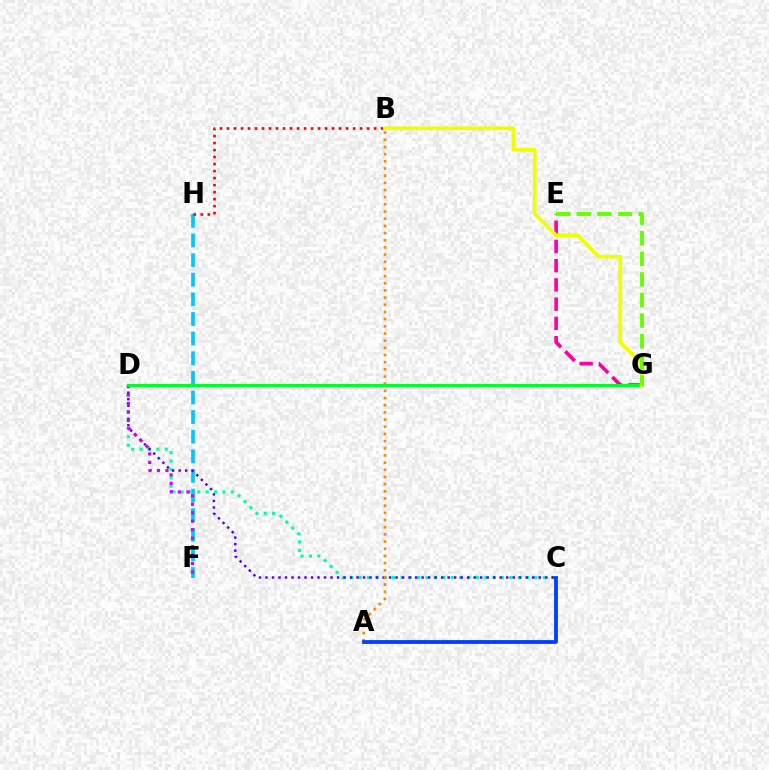{('F', 'H'): [{'color': '#00c7ff', 'line_style': 'dashed', 'thickness': 2.67}], ('C', 'D'): [{'color': '#00ffaf', 'line_style': 'dotted', 'thickness': 2.27}, {'color': '#4f00ff', 'line_style': 'dotted', 'thickness': 1.77}], ('B', 'H'): [{'color': '#ff0000', 'line_style': 'dotted', 'thickness': 1.9}], ('E', 'G'): [{'color': '#ff00a0', 'line_style': 'dashed', 'thickness': 2.61}, {'color': '#66ff00', 'line_style': 'dashed', 'thickness': 2.8}], ('A', 'B'): [{'color': '#ff8800', 'line_style': 'dotted', 'thickness': 1.95}], ('D', 'F'): [{'color': '#d600ff', 'line_style': 'dotted', 'thickness': 2.3}], ('D', 'G'): [{'color': '#00ff27', 'line_style': 'solid', 'thickness': 2.18}], ('A', 'C'): [{'color': '#003fff', 'line_style': 'solid', 'thickness': 2.75}], ('B', 'G'): [{'color': '#eeff00', 'line_style': 'solid', 'thickness': 2.67}]}